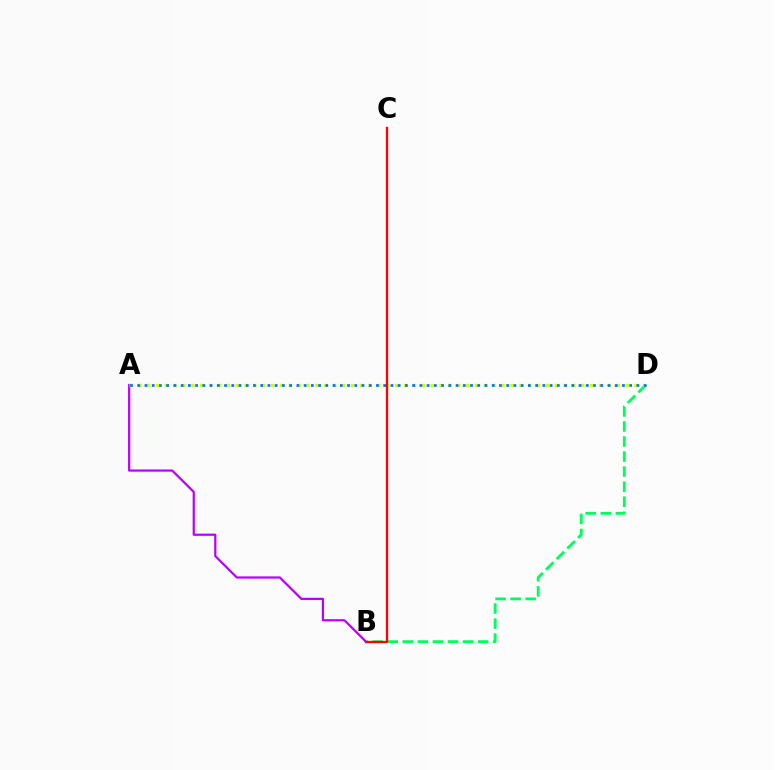{('A', 'B'): [{'color': '#b900ff', 'line_style': 'solid', 'thickness': 1.6}], ('B', 'D'): [{'color': '#00ff5c', 'line_style': 'dashed', 'thickness': 2.05}], ('A', 'D'): [{'color': '#d1ff00', 'line_style': 'dotted', 'thickness': 2.41}, {'color': '#0074ff', 'line_style': 'dotted', 'thickness': 1.97}], ('B', 'C'): [{'color': '#ff0000', 'line_style': 'solid', 'thickness': 1.66}]}